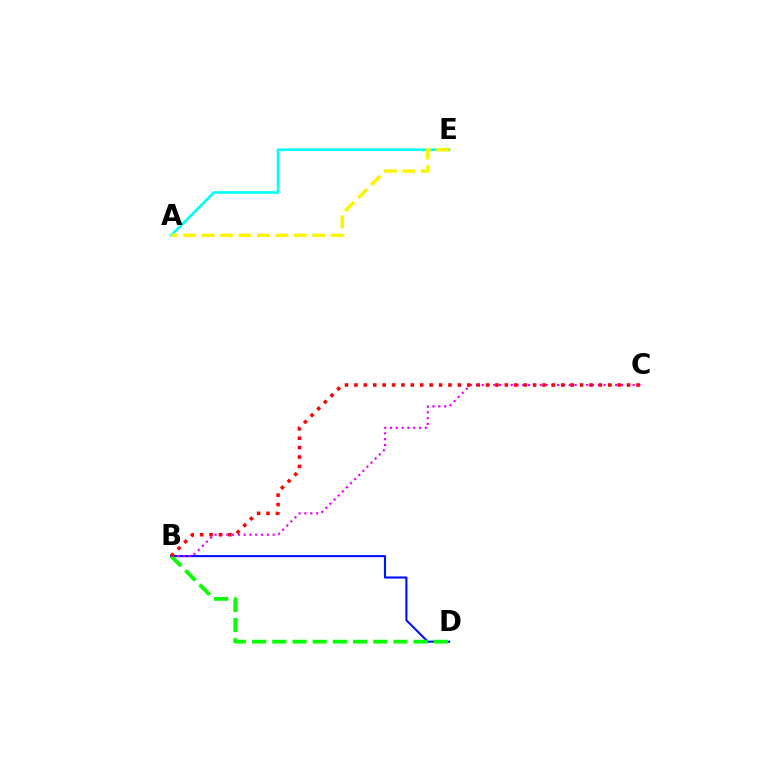{('B', 'D'): [{'color': '#0010ff', 'line_style': 'solid', 'thickness': 1.51}, {'color': '#08ff00', 'line_style': 'dashed', 'thickness': 2.74}], ('B', 'C'): [{'color': '#ee00ff', 'line_style': 'dotted', 'thickness': 1.58}, {'color': '#ff0000', 'line_style': 'dotted', 'thickness': 2.55}], ('A', 'E'): [{'color': '#00fff6', 'line_style': 'solid', 'thickness': 1.91}, {'color': '#fcf500', 'line_style': 'dashed', 'thickness': 2.51}]}